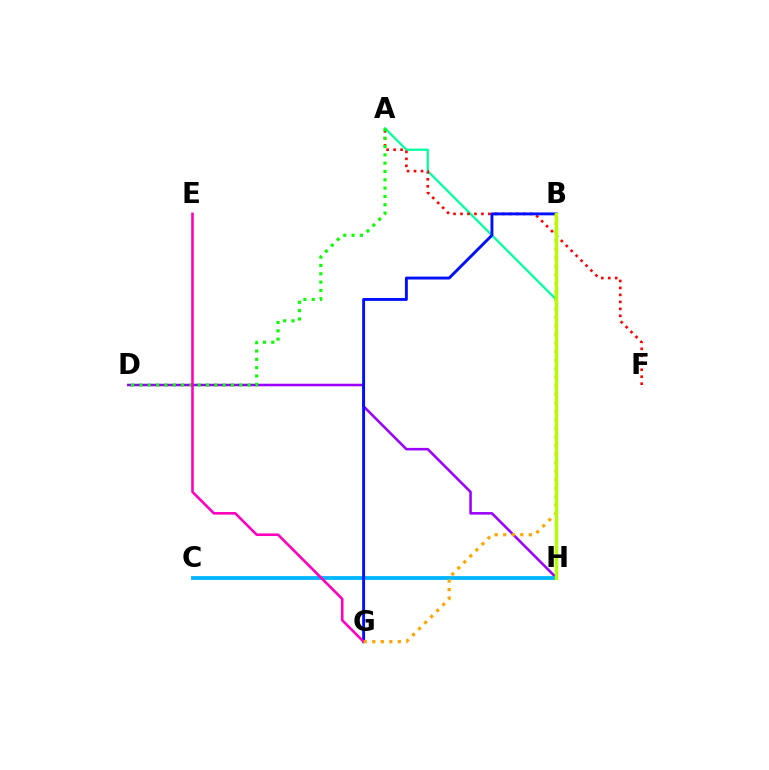{('A', 'H'): [{'color': '#00ff9d', 'line_style': 'solid', 'thickness': 1.62}], ('D', 'H'): [{'color': '#9b00ff', 'line_style': 'solid', 'thickness': 1.84}], ('A', 'F'): [{'color': '#ff0000', 'line_style': 'dotted', 'thickness': 1.89}], ('C', 'H'): [{'color': '#00b5ff', 'line_style': 'solid', 'thickness': 2.74}], ('A', 'D'): [{'color': '#08ff00', 'line_style': 'dotted', 'thickness': 2.26}], ('B', 'G'): [{'color': '#0010ff', 'line_style': 'solid', 'thickness': 2.09}, {'color': '#ffa500', 'line_style': 'dotted', 'thickness': 2.32}], ('E', 'G'): [{'color': '#ff00bd', 'line_style': 'solid', 'thickness': 1.88}], ('B', 'H'): [{'color': '#b3ff00', 'line_style': 'solid', 'thickness': 2.46}]}